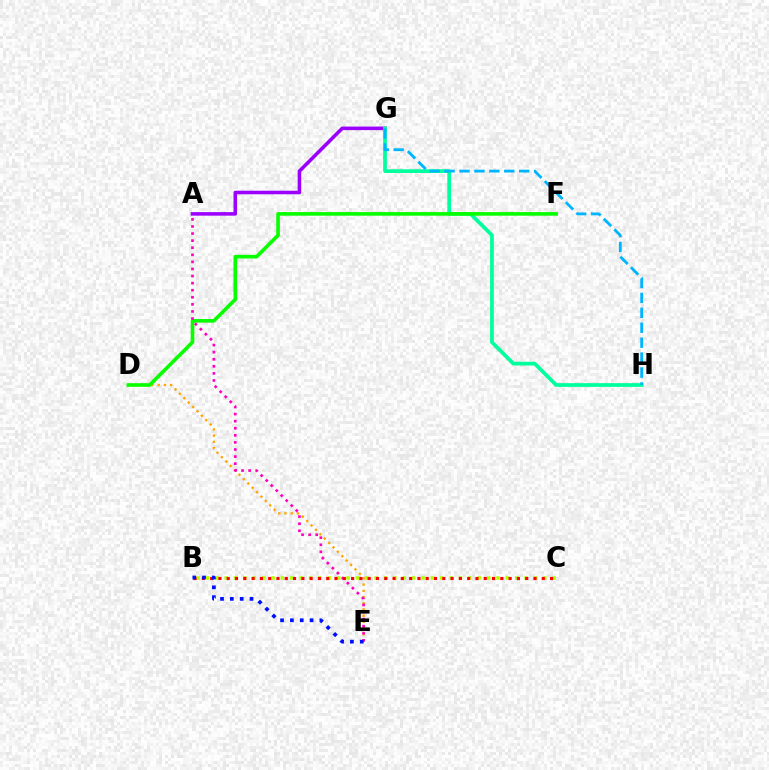{('A', 'G'): [{'color': '#9b00ff', 'line_style': 'solid', 'thickness': 2.56}], ('B', 'C'): [{'color': '#b3ff00', 'line_style': 'dotted', 'thickness': 2.55}, {'color': '#ff0000', 'line_style': 'dotted', 'thickness': 2.25}], ('D', 'E'): [{'color': '#ffa500', 'line_style': 'dotted', 'thickness': 1.69}], ('G', 'H'): [{'color': '#00ff9d', 'line_style': 'solid', 'thickness': 2.69}, {'color': '#00b5ff', 'line_style': 'dashed', 'thickness': 2.03}], ('D', 'F'): [{'color': '#08ff00', 'line_style': 'solid', 'thickness': 2.62}], ('A', 'E'): [{'color': '#ff00bd', 'line_style': 'dotted', 'thickness': 1.92}], ('B', 'E'): [{'color': '#0010ff', 'line_style': 'dotted', 'thickness': 2.67}]}